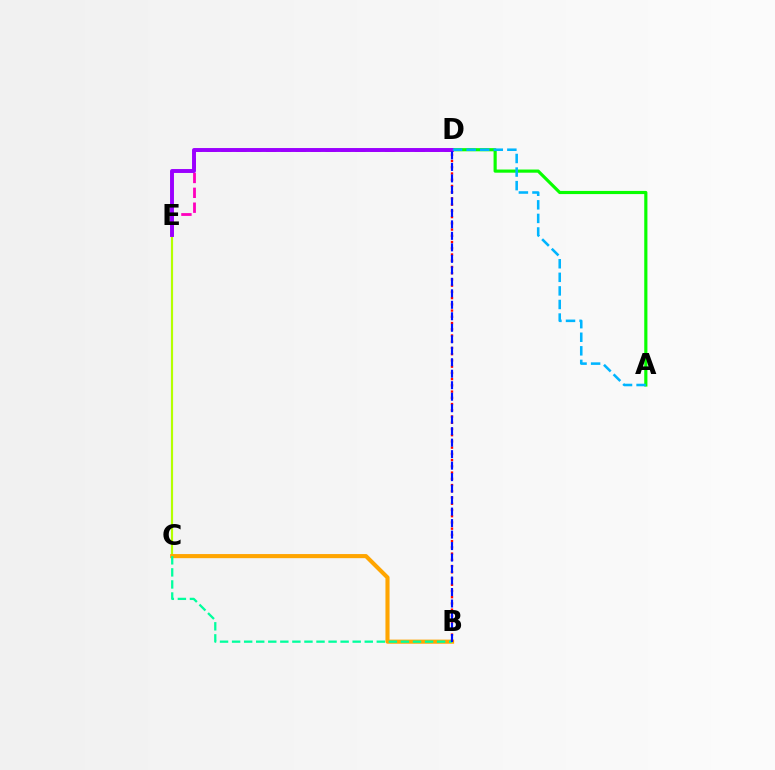{('A', 'D'): [{'color': '#08ff00', 'line_style': 'solid', 'thickness': 2.28}, {'color': '#00b5ff', 'line_style': 'dashed', 'thickness': 1.84}], ('C', 'E'): [{'color': '#b3ff00', 'line_style': 'solid', 'thickness': 1.57}], ('D', 'E'): [{'color': '#ff00bd', 'line_style': 'dashed', 'thickness': 2.02}, {'color': '#9b00ff', 'line_style': 'solid', 'thickness': 2.82}], ('B', 'C'): [{'color': '#ffa500', 'line_style': 'solid', 'thickness': 2.95}, {'color': '#00ff9d', 'line_style': 'dashed', 'thickness': 1.64}], ('B', 'D'): [{'color': '#ff0000', 'line_style': 'dotted', 'thickness': 1.69}, {'color': '#0010ff', 'line_style': 'dashed', 'thickness': 1.56}]}